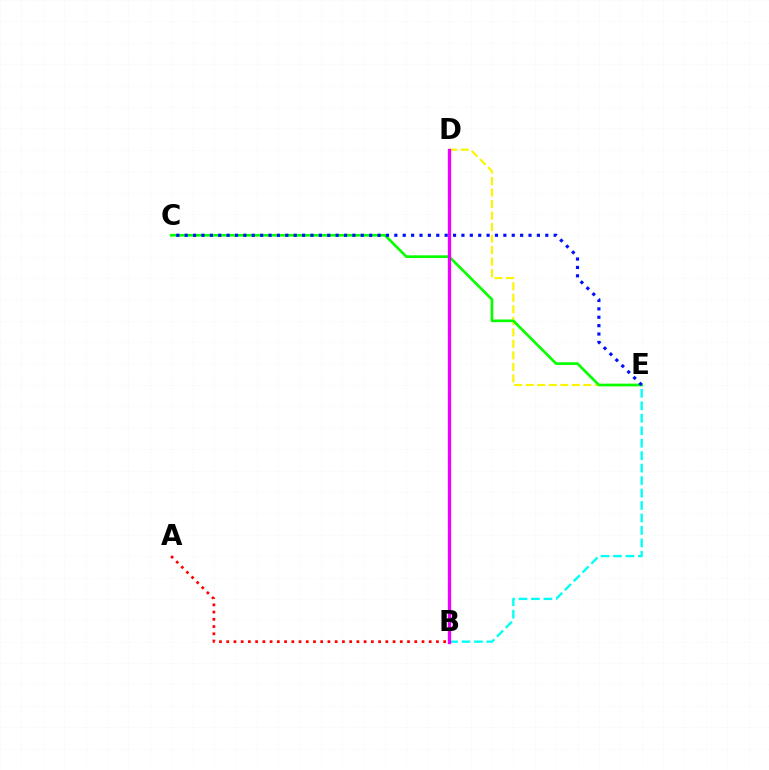{('D', 'E'): [{'color': '#fcf500', 'line_style': 'dashed', 'thickness': 1.56}], ('C', 'E'): [{'color': '#08ff00', 'line_style': 'solid', 'thickness': 1.93}, {'color': '#0010ff', 'line_style': 'dotted', 'thickness': 2.28}], ('A', 'B'): [{'color': '#ff0000', 'line_style': 'dotted', 'thickness': 1.97}], ('B', 'E'): [{'color': '#00fff6', 'line_style': 'dashed', 'thickness': 1.69}], ('B', 'D'): [{'color': '#ee00ff', 'line_style': 'solid', 'thickness': 2.38}]}